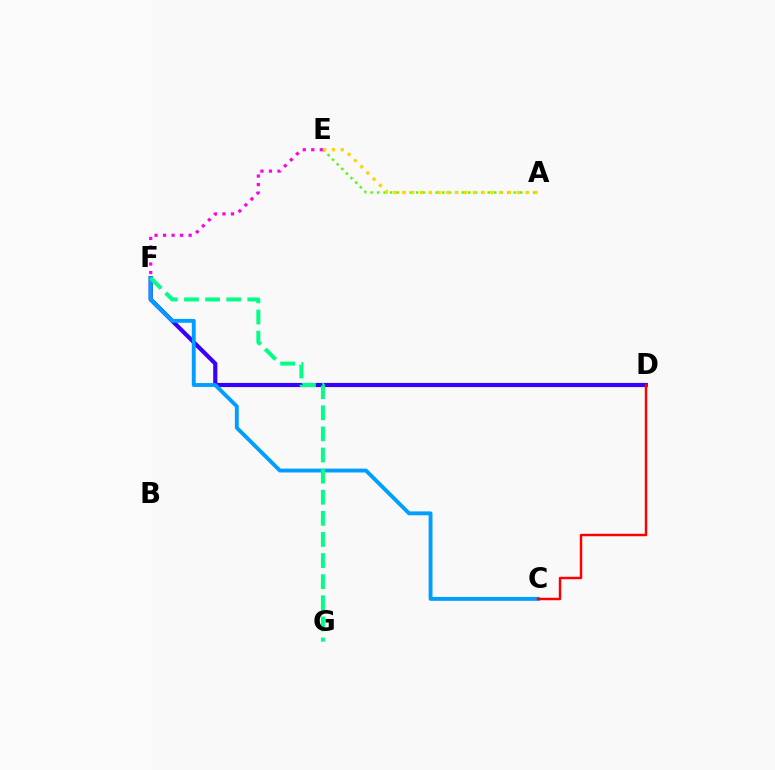{('D', 'F'): [{'color': '#3700ff', 'line_style': 'solid', 'thickness': 2.99}], ('C', 'F'): [{'color': '#009eff', 'line_style': 'solid', 'thickness': 2.79}], ('F', 'G'): [{'color': '#00ff86', 'line_style': 'dashed', 'thickness': 2.87}], ('C', 'D'): [{'color': '#ff0000', 'line_style': 'solid', 'thickness': 1.76}], ('A', 'E'): [{'color': '#4fff00', 'line_style': 'dotted', 'thickness': 1.77}, {'color': '#ffd500', 'line_style': 'dotted', 'thickness': 2.39}], ('E', 'F'): [{'color': '#ff00ed', 'line_style': 'dotted', 'thickness': 2.32}]}